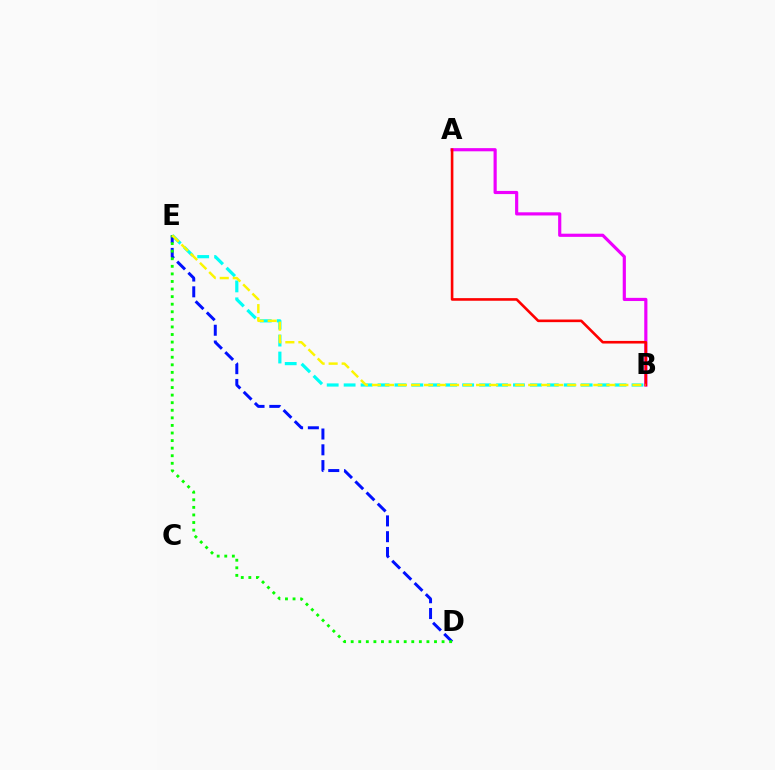{('B', 'E'): [{'color': '#00fff6', 'line_style': 'dashed', 'thickness': 2.3}, {'color': '#fcf500', 'line_style': 'dashed', 'thickness': 1.77}], ('A', 'B'): [{'color': '#ee00ff', 'line_style': 'solid', 'thickness': 2.28}, {'color': '#ff0000', 'line_style': 'solid', 'thickness': 1.88}], ('D', 'E'): [{'color': '#0010ff', 'line_style': 'dashed', 'thickness': 2.15}, {'color': '#08ff00', 'line_style': 'dotted', 'thickness': 2.06}]}